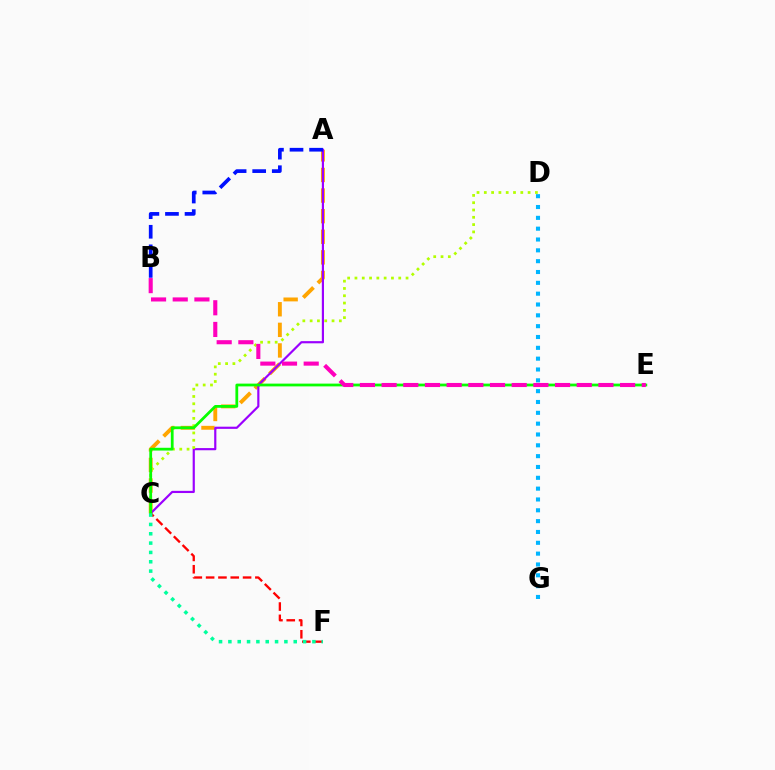{('A', 'C'): [{'color': '#ffa500', 'line_style': 'dashed', 'thickness': 2.8}, {'color': '#9b00ff', 'line_style': 'solid', 'thickness': 1.57}], ('C', 'D'): [{'color': '#b3ff00', 'line_style': 'dotted', 'thickness': 1.98}], ('D', 'G'): [{'color': '#00b5ff', 'line_style': 'dotted', 'thickness': 2.94}], ('C', 'F'): [{'color': '#ff0000', 'line_style': 'dashed', 'thickness': 1.67}, {'color': '#00ff9d', 'line_style': 'dotted', 'thickness': 2.54}], ('C', 'E'): [{'color': '#08ff00', 'line_style': 'solid', 'thickness': 2.0}], ('B', 'E'): [{'color': '#ff00bd', 'line_style': 'dashed', 'thickness': 2.95}], ('A', 'B'): [{'color': '#0010ff', 'line_style': 'dashed', 'thickness': 2.66}]}